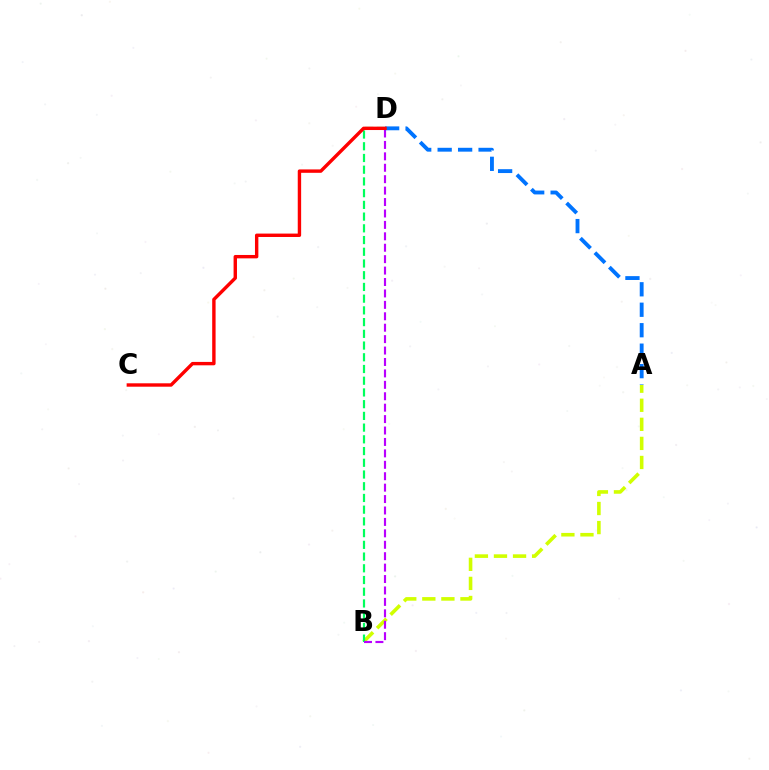{('A', 'B'): [{'color': '#d1ff00', 'line_style': 'dashed', 'thickness': 2.59}], ('B', 'D'): [{'color': '#00ff5c', 'line_style': 'dashed', 'thickness': 1.59}, {'color': '#b900ff', 'line_style': 'dashed', 'thickness': 1.55}], ('A', 'D'): [{'color': '#0074ff', 'line_style': 'dashed', 'thickness': 2.78}], ('C', 'D'): [{'color': '#ff0000', 'line_style': 'solid', 'thickness': 2.45}]}